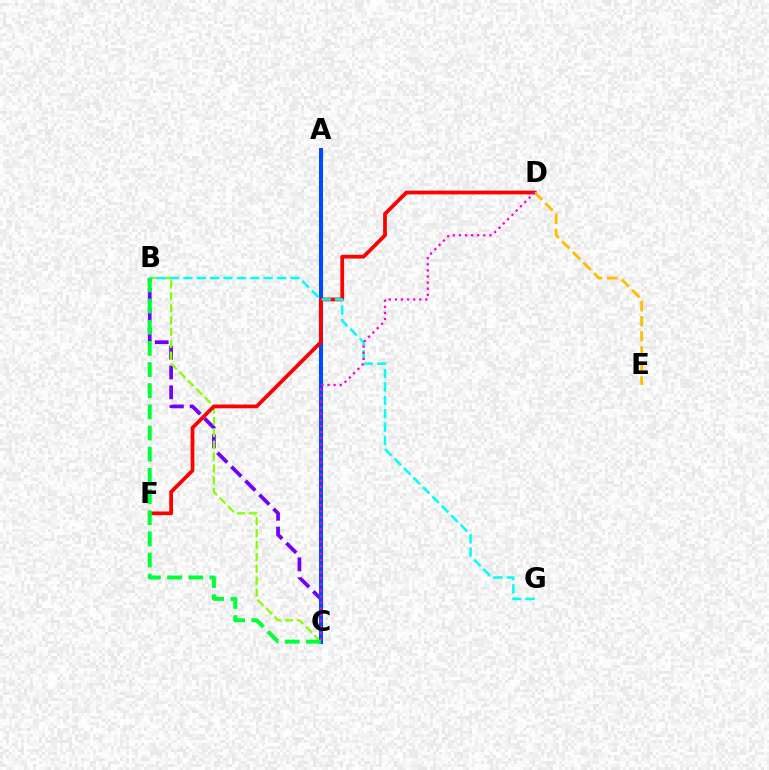{('B', 'C'): [{'color': '#7200ff', 'line_style': 'dashed', 'thickness': 2.69}, {'color': '#84ff00', 'line_style': 'dashed', 'thickness': 1.61}, {'color': '#00ff39', 'line_style': 'dashed', 'thickness': 2.88}], ('A', 'C'): [{'color': '#004bff', 'line_style': 'solid', 'thickness': 2.92}], ('D', 'F'): [{'color': '#ff0000', 'line_style': 'solid', 'thickness': 2.7}], ('B', 'G'): [{'color': '#00fff6', 'line_style': 'dashed', 'thickness': 1.82}], ('D', 'E'): [{'color': '#ffbd00', 'line_style': 'dashed', 'thickness': 2.04}], ('C', 'D'): [{'color': '#ff00cf', 'line_style': 'dotted', 'thickness': 1.65}]}